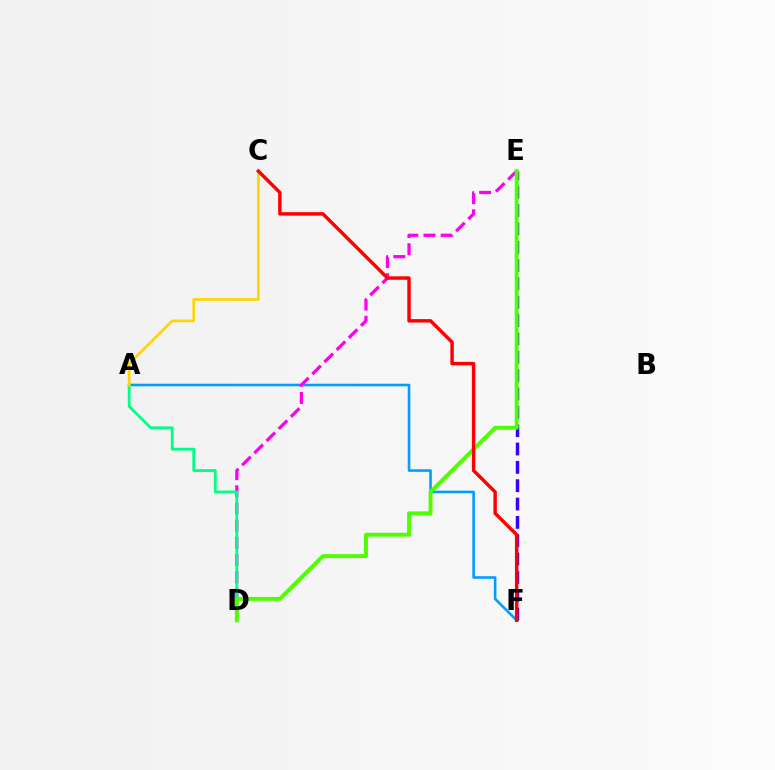{('A', 'F'): [{'color': '#009eff', 'line_style': 'solid', 'thickness': 1.86}], ('D', 'E'): [{'color': '#ff00ed', 'line_style': 'dashed', 'thickness': 2.33}, {'color': '#4fff00', 'line_style': 'solid', 'thickness': 2.82}], ('A', 'D'): [{'color': '#00ff86', 'line_style': 'solid', 'thickness': 2.02}], ('E', 'F'): [{'color': '#3700ff', 'line_style': 'dashed', 'thickness': 2.49}], ('A', 'C'): [{'color': '#ffd500', 'line_style': 'solid', 'thickness': 1.96}], ('C', 'F'): [{'color': '#ff0000', 'line_style': 'solid', 'thickness': 2.48}]}